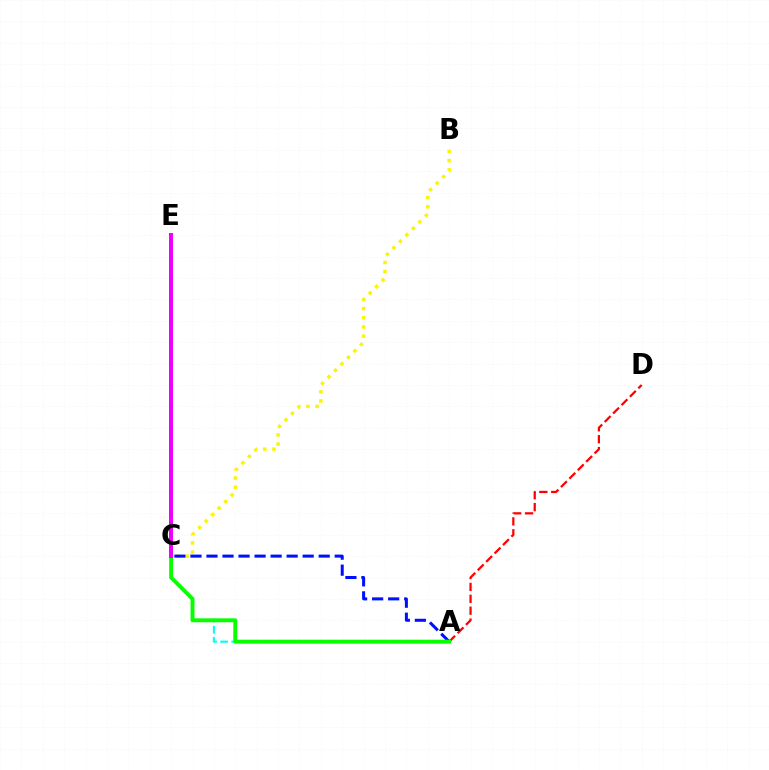{('A', 'C'): [{'color': '#00fff6', 'line_style': 'dashed', 'thickness': 1.51}, {'color': '#0010ff', 'line_style': 'dashed', 'thickness': 2.18}, {'color': '#08ff00', 'line_style': 'solid', 'thickness': 2.83}], ('B', 'C'): [{'color': '#fcf500', 'line_style': 'dotted', 'thickness': 2.49}], ('A', 'D'): [{'color': '#ff0000', 'line_style': 'dashed', 'thickness': 1.62}], ('C', 'E'): [{'color': '#ee00ff', 'line_style': 'solid', 'thickness': 2.88}]}